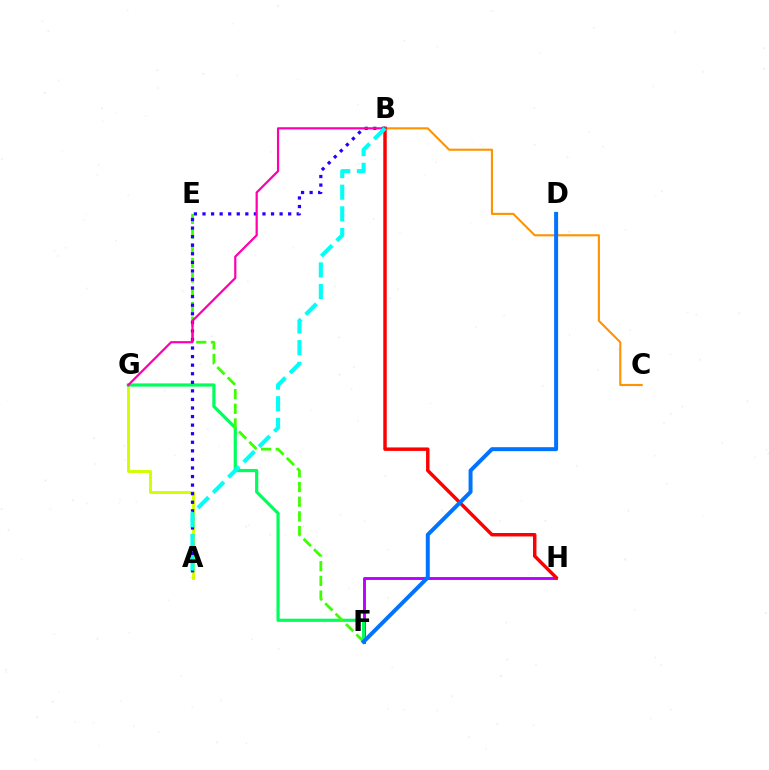{('A', 'G'): [{'color': '#d1ff00', 'line_style': 'solid', 'thickness': 2.11}], ('F', 'H'): [{'color': '#b900ff', 'line_style': 'solid', 'thickness': 2.08}], ('B', 'C'): [{'color': '#ff9400', 'line_style': 'solid', 'thickness': 1.52}], ('F', 'G'): [{'color': '#00ff5c', 'line_style': 'solid', 'thickness': 2.3}], ('E', 'F'): [{'color': '#3dff00', 'line_style': 'dashed', 'thickness': 1.99}], ('B', 'H'): [{'color': '#ff0000', 'line_style': 'solid', 'thickness': 2.49}], ('A', 'B'): [{'color': '#2500ff', 'line_style': 'dotted', 'thickness': 2.33}, {'color': '#00fff6', 'line_style': 'dashed', 'thickness': 2.94}], ('B', 'G'): [{'color': '#ff00ac', 'line_style': 'solid', 'thickness': 1.59}], ('D', 'F'): [{'color': '#0074ff', 'line_style': 'solid', 'thickness': 2.86}]}